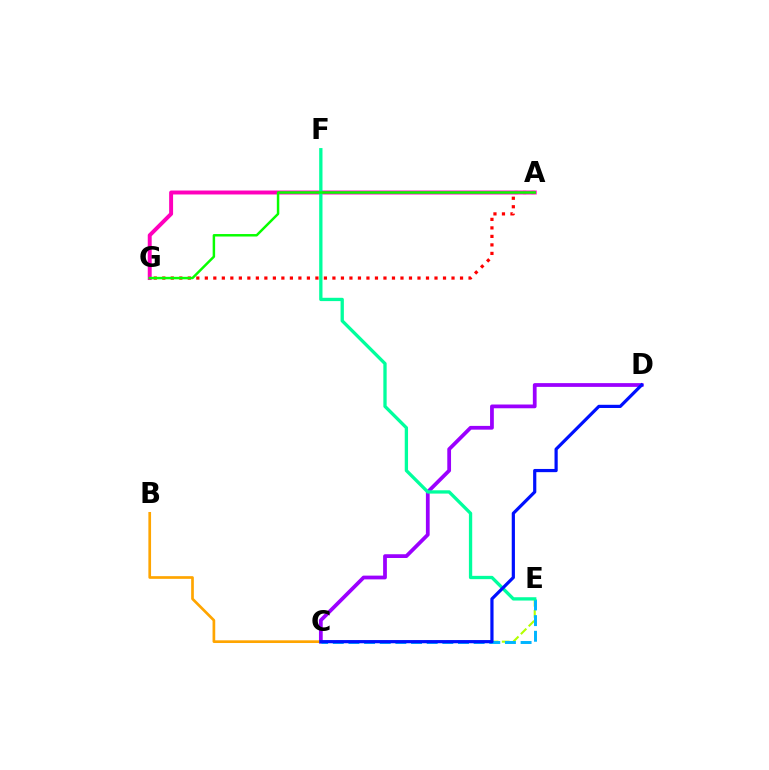{('C', 'D'): [{'color': '#9b00ff', 'line_style': 'solid', 'thickness': 2.7}, {'color': '#0010ff', 'line_style': 'solid', 'thickness': 2.3}], ('C', 'E'): [{'color': '#b3ff00', 'line_style': 'dashed', 'thickness': 1.51}, {'color': '#00b5ff', 'line_style': 'dashed', 'thickness': 2.13}], ('A', 'G'): [{'color': '#ff0000', 'line_style': 'dotted', 'thickness': 2.31}, {'color': '#ff00bd', 'line_style': 'solid', 'thickness': 2.84}, {'color': '#08ff00', 'line_style': 'solid', 'thickness': 1.77}], ('B', 'C'): [{'color': '#ffa500', 'line_style': 'solid', 'thickness': 1.94}], ('E', 'F'): [{'color': '#00ff9d', 'line_style': 'solid', 'thickness': 2.38}]}